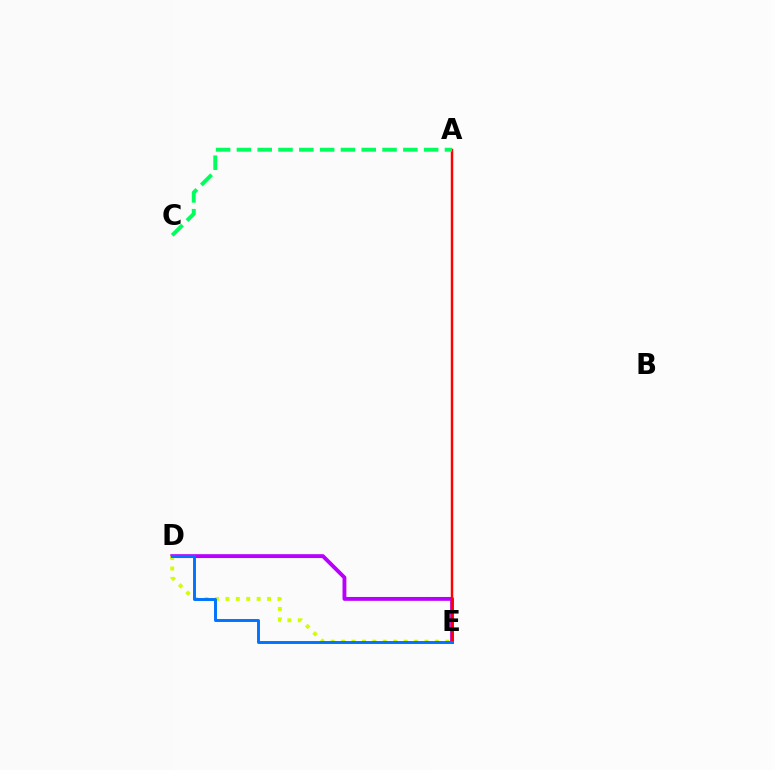{('D', 'E'): [{'color': '#b900ff', 'line_style': 'solid', 'thickness': 2.78}, {'color': '#d1ff00', 'line_style': 'dotted', 'thickness': 2.83}, {'color': '#0074ff', 'line_style': 'solid', 'thickness': 2.12}], ('A', 'E'): [{'color': '#ff0000', 'line_style': 'solid', 'thickness': 1.77}], ('A', 'C'): [{'color': '#00ff5c', 'line_style': 'dashed', 'thickness': 2.83}]}